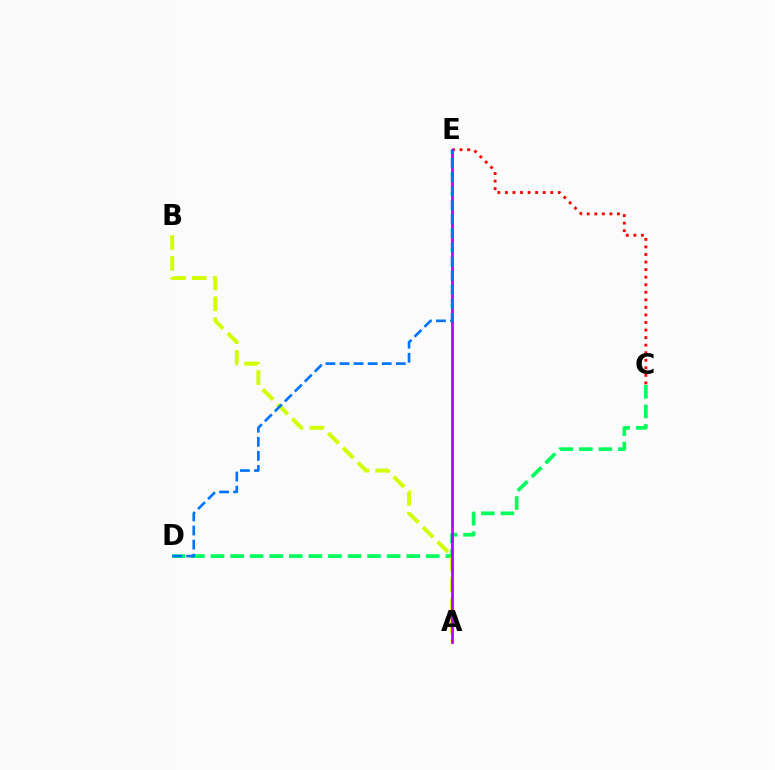{('C', 'E'): [{'color': '#ff0000', 'line_style': 'dotted', 'thickness': 2.05}], ('C', 'D'): [{'color': '#00ff5c', 'line_style': 'dashed', 'thickness': 2.66}], ('A', 'B'): [{'color': '#d1ff00', 'line_style': 'dashed', 'thickness': 2.83}], ('A', 'E'): [{'color': '#b900ff', 'line_style': 'solid', 'thickness': 1.99}], ('D', 'E'): [{'color': '#0074ff', 'line_style': 'dashed', 'thickness': 1.91}]}